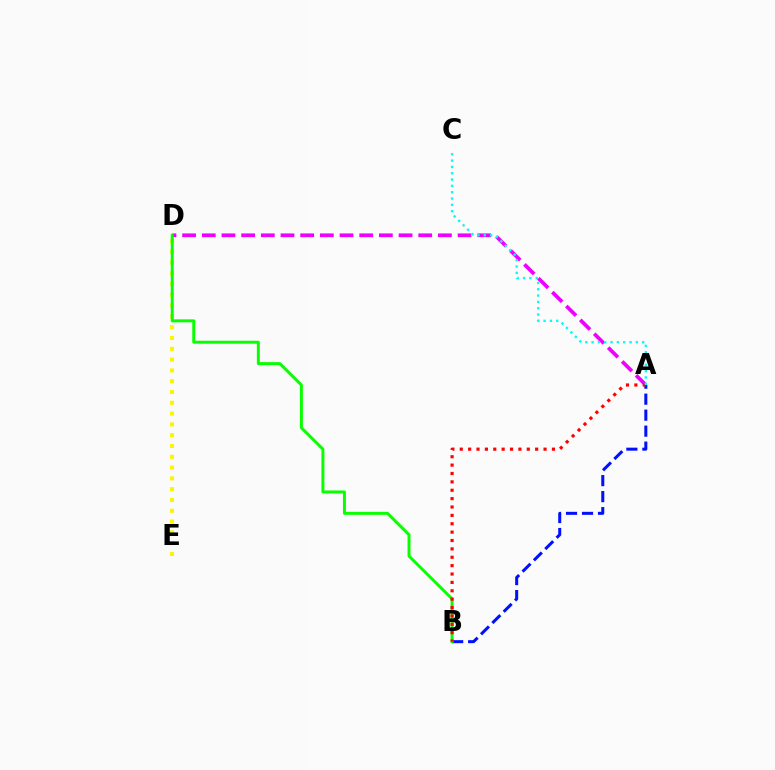{('D', 'E'): [{'color': '#fcf500', 'line_style': 'dotted', 'thickness': 2.93}], ('A', 'D'): [{'color': '#ee00ff', 'line_style': 'dashed', 'thickness': 2.67}], ('A', 'B'): [{'color': '#0010ff', 'line_style': 'dashed', 'thickness': 2.17}, {'color': '#ff0000', 'line_style': 'dotted', 'thickness': 2.28}], ('B', 'D'): [{'color': '#08ff00', 'line_style': 'solid', 'thickness': 2.13}], ('A', 'C'): [{'color': '#00fff6', 'line_style': 'dotted', 'thickness': 1.72}]}